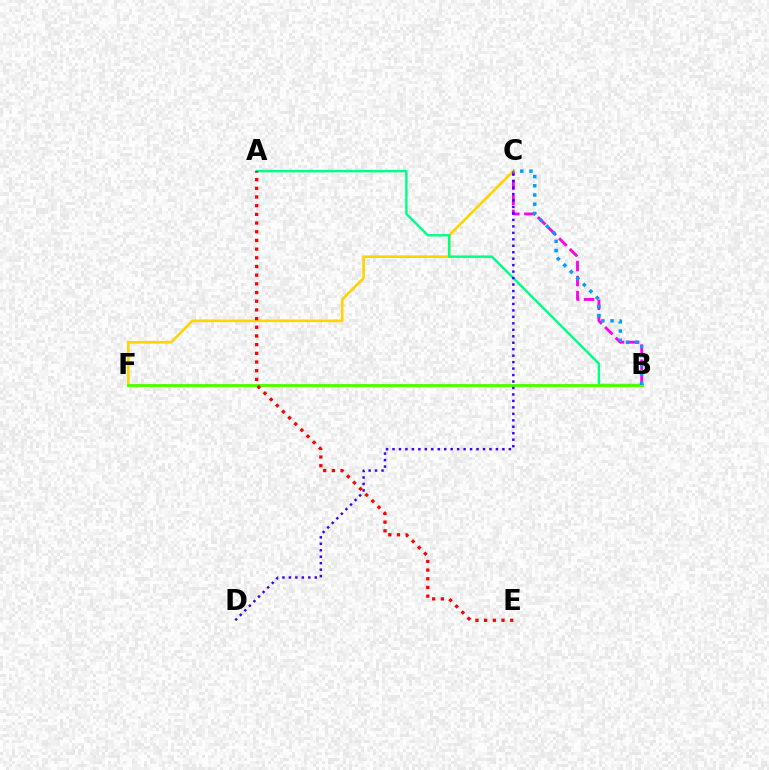{('C', 'F'): [{'color': '#ffd500', 'line_style': 'solid', 'thickness': 1.91}], ('B', 'C'): [{'color': '#ff00ed', 'line_style': 'dashed', 'thickness': 2.04}, {'color': '#009eff', 'line_style': 'dotted', 'thickness': 2.5}], ('A', 'B'): [{'color': '#00ff86', 'line_style': 'solid', 'thickness': 1.75}], ('B', 'F'): [{'color': '#4fff00', 'line_style': 'solid', 'thickness': 2.08}], ('A', 'E'): [{'color': '#ff0000', 'line_style': 'dotted', 'thickness': 2.36}], ('C', 'D'): [{'color': '#3700ff', 'line_style': 'dotted', 'thickness': 1.76}]}